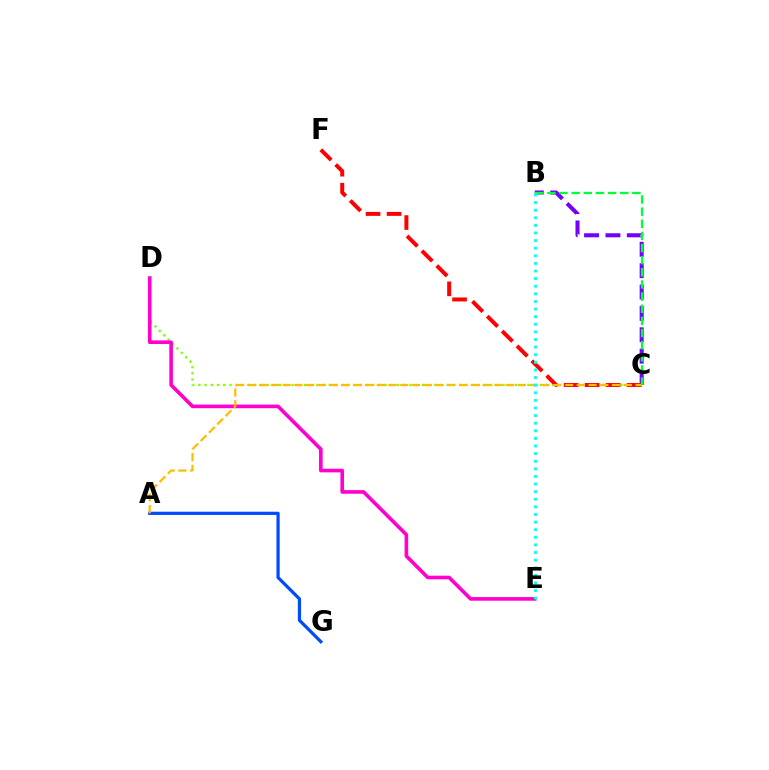{('C', 'D'): [{'color': '#84ff00', 'line_style': 'dotted', 'thickness': 1.69}], ('B', 'C'): [{'color': '#7200ff', 'line_style': 'dashed', 'thickness': 2.9}, {'color': '#00ff39', 'line_style': 'dashed', 'thickness': 1.65}], ('C', 'F'): [{'color': '#ff0000', 'line_style': 'dashed', 'thickness': 2.85}], ('D', 'E'): [{'color': '#ff00cf', 'line_style': 'solid', 'thickness': 2.61}], ('A', 'G'): [{'color': '#004bff', 'line_style': 'solid', 'thickness': 2.32}], ('A', 'C'): [{'color': '#ffbd00', 'line_style': 'dashed', 'thickness': 1.6}], ('B', 'E'): [{'color': '#00fff6', 'line_style': 'dotted', 'thickness': 2.07}]}